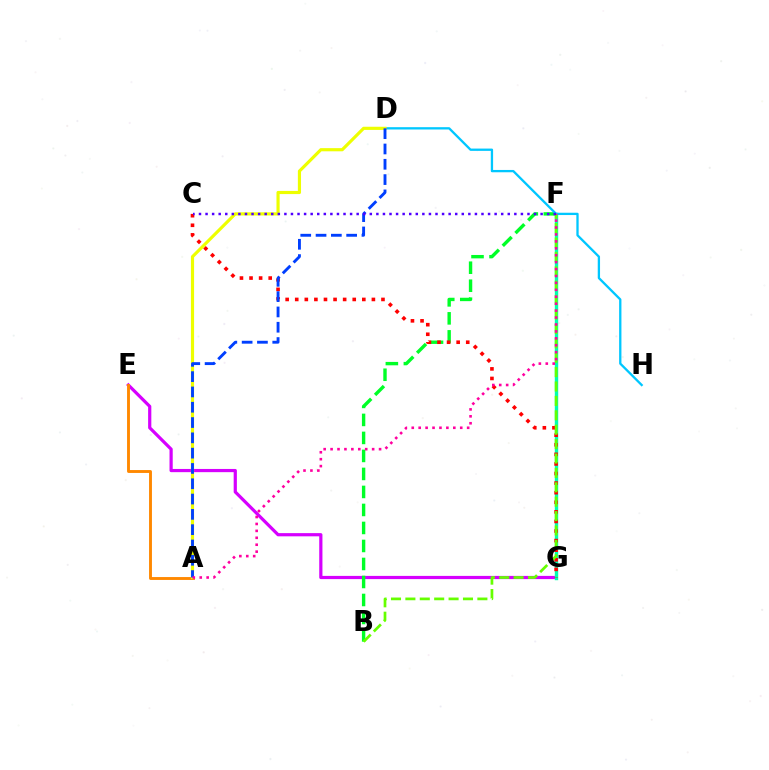{('E', 'G'): [{'color': '#d600ff', 'line_style': 'solid', 'thickness': 2.31}], ('B', 'F'): [{'color': '#00ff27', 'line_style': 'dashed', 'thickness': 2.45}, {'color': '#66ff00', 'line_style': 'dashed', 'thickness': 1.96}], ('A', 'E'): [{'color': '#ff8800', 'line_style': 'solid', 'thickness': 2.08}], ('F', 'G'): [{'color': '#00ffaf', 'line_style': 'solid', 'thickness': 2.45}], ('C', 'G'): [{'color': '#ff0000', 'line_style': 'dotted', 'thickness': 2.6}], ('D', 'H'): [{'color': '#00c7ff', 'line_style': 'solid', 'thickness': 1.66}], ('A', 'D'): [{'color': '#eeff00', 'line_style': 'solid', 'thickness': 2.28}, {'color': '#003fff', 'line_style': 'dashed', 'thickness': 2.08}], ('A', 'F'): [{'color': '#ff00a0', 'line_style': 'dotted', 'thickness': 1.88}], ('C', 'F'): [{'color': '#4f00ff', 'line_style': 'dotted', 'thickness': 1.79}]}